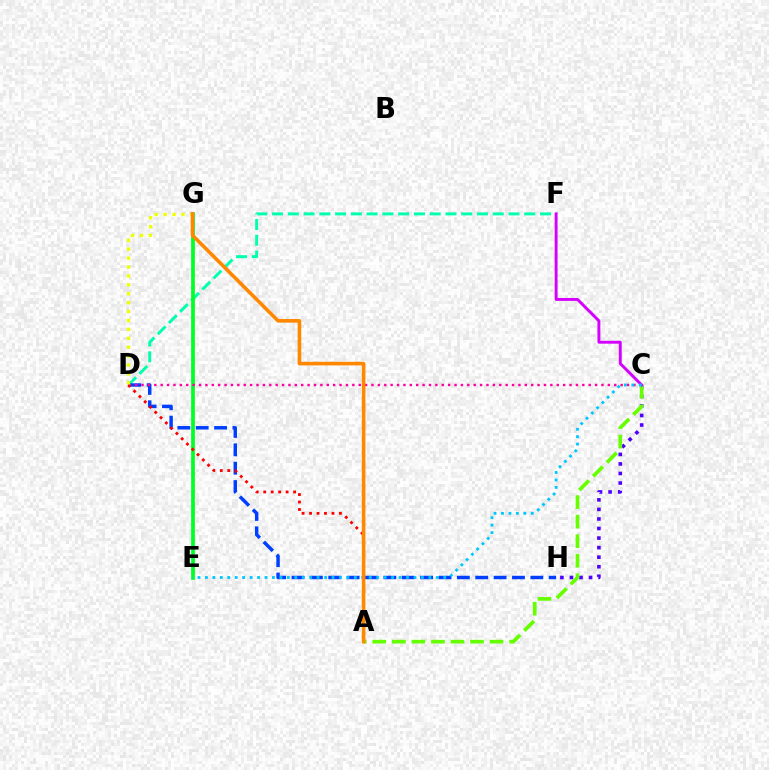{('D', 'F'): [{'color': '#00ffaf', 'line_style': 'dashed', 'thickness': 2.14}], ('E', 'G'): [{'color': '#00ff27', 'line_style': 'solid', 'thickness': 2.68}], ('D', 'H'): [{'color': '#003fff', 'line_style': 'dashed', 'thickness': 2.5}], ('C', 'H'): [{'color': '#4f00ff', 'line_style': 'dotted', 'thickness': 2.6}], ('C', 'D'): [{'color': '#ff00a0', 'line_style': 'dotted', 'thickness': 1.74}], ('A', 'D'): [{'color': '#ff0000', 'line_style': 'dotted', 'thickness': 2.03}], ('D', 'G'): [{'color': '#eeff00', 'line_style': 'dotted', 'thickness': 2.42}], ('A', 'C'): [{'color': '#66ff00', 'line_style': 'dashed', 'thickness': 2.66}], ('C', 'F'): [{'color': '#d600ff', 'line_style': 'solid', 'thickness': 2.1}], ('C', 'E'): [{'color': '#00c7ff', 'line_style': 'dotted', 'thickness': 2.02}], ('A', 'G'): [{'color': '#ff8800', 'line_style': 'solid', 'thickness': 2.59}]}